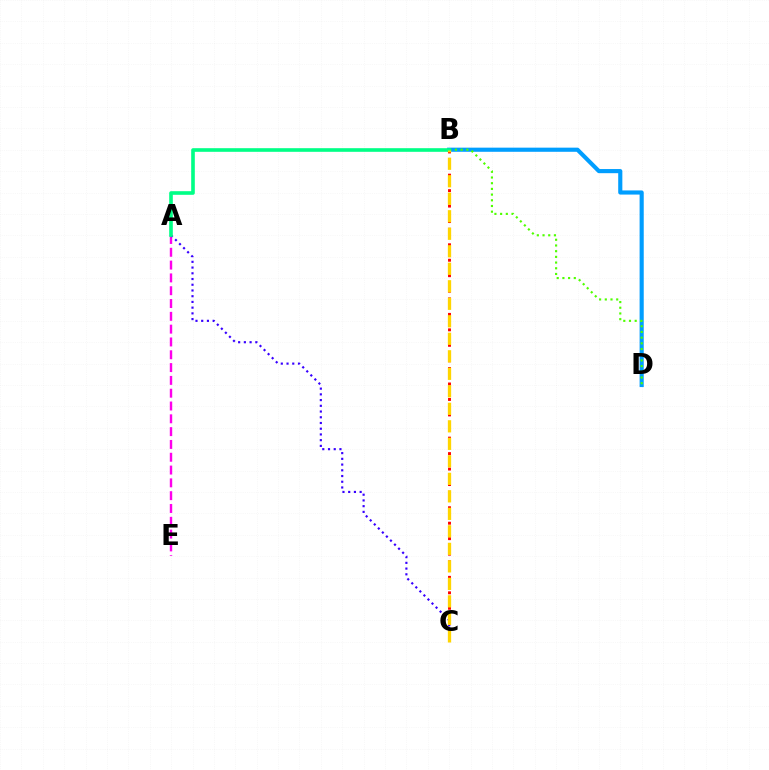{('A', 'E'): [{'color': '#ff00ed', 'line_style': 'dashed', 'thickness': 1.74}], ('B', 'C'): [{'color': '#ff0000', 'line_style': 'dotted', 'thickness': 2.1}, {'color': '#ffd500', 'line_style': 'dashed', 'thickness': 2.38}], ('B', 'D'): [{'color': '#009eff', 'line_style': 'solid', 'thickness': 2.98}, {'color': '#4fff00', 'line_style': 'dotted', 'thickness': 1.55}], ('A', 'C'): [{'color': '#3700ff', 'line_style': 'dotted', 'thickness': 1.56}], ('A', 'B'): [{'color': '#00ff86', 'line_style': 'solid', 'thickness': 2.61}]}